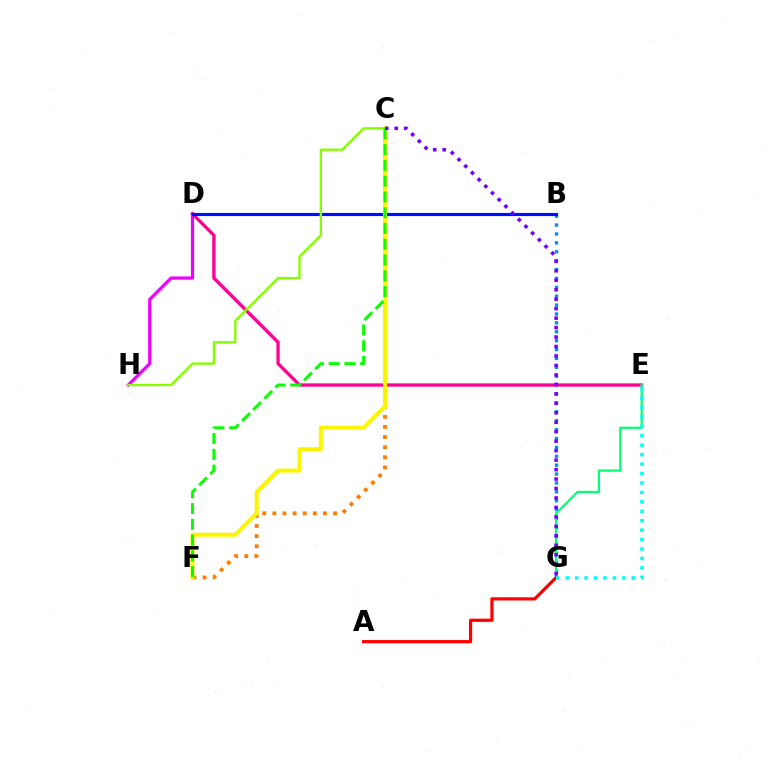{('D', 'H'): [{'color': '#ee00ff', 'line_style': 'solid', 'thickness': 2.3}], ('B', 'G'): [{'color': '#008cff', 'line_style': 'dotted', 'thickness': 2.42}], ('D', 'E'): [{'color': '#ff0094', 'line_style': 'solid', 'thickness': 2.37}], ('B', 'D'): [{'color': '#0010ff', 'line_style': 'solid', 'thickness': 2.26}], ('C', 'F'): [{'color': '#ff7c00', 'line_style': 'dotted', 'thickness': 2.75}, {'color': '#fcf500', 'line_style': 'solid', 'thickness': 2.92}, {'color': '#08ff00', 'line_style': 'dashed', 'thickness': 2.14}], ('E', 'G'): [{'color': '#00ff74', 'line_style': 'solid', 'thickness': 1.6}, {'color': '#00fff6', 'line_style': 'dotted', 'thickness': 2.56}], ('C', 'H'): [{'color': '#84ff00', 'line_style': 'solid', 'thickness': 1.68}], ('A', 'G'): [{'color': '#ff0000', 'line_style': 'solid', 'thickness': 2.31}], ('C', 'G'): [{'color': '#7200ff', 'line_style': 'dotted', 'thickness': 2.57}]}